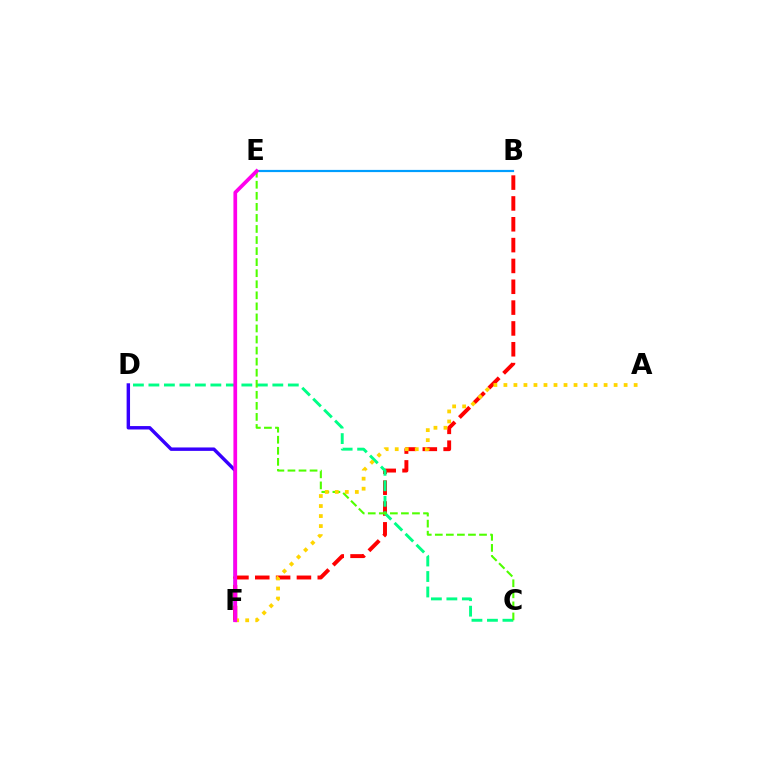{('D', 'F'): [{'color': '#3700ff', 'line_style': 'solid', 'thickness': 2.46}], ('B', 'F'): [{'color': '#ff0000', 'line_style': 'dashed', 'thickness': 2.83}], ('C', 'D'): [{'color': '#00ff86', 'line_style': 'dashed', 'thickness': 2.1}], ('B', 'E'): [{'color': '#009eff', 'line_style': 'solid', 'thickness': 1.58}], ('C', 'E'): [{'color': '#4fff00', 'line_style': 'dashed', 'thickness': 1.5}], ('A', 'F'): [{'color': '#ffd500', 'line_style': 'dotted', 'thickness': 2.72}], ('E', 'F'): [{'color': '#ff00ed', 'line_style': 'solid', 'thickness': 2.67}]}